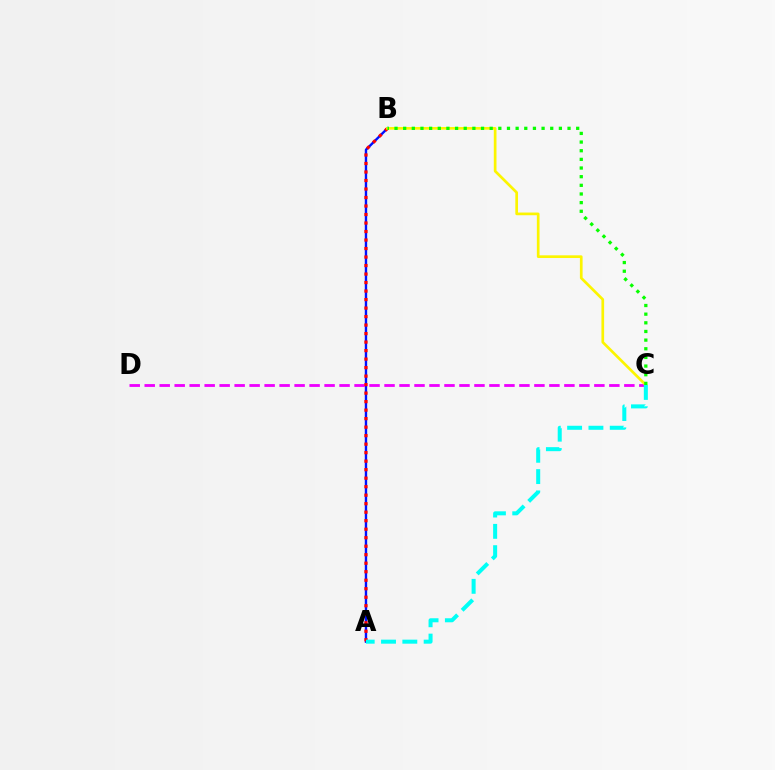{('A', 'B'): [{'color': '#0010ff', 'line_style': 'solid', 'thickness': 1.72}, {'color': '#ff0000', 'line_style': 'dotted', 'thickness': 2.31}], ('C', 'D'): [{'color': '#ee00ff', 'line_style': 'dashed', 'thickness': 2.04}], ('B', 'C'): [{'color': '#fcf500', 'line_style': 'solid', 'thickness': 1.94}, {'color': '#08ff00', 'line_style': 'dotted', 'thickness': 2.35}], ('A', 'C'): [{'color': '#00fff6', 'line_style': 'dashed', 'thickness': 2.9}]}